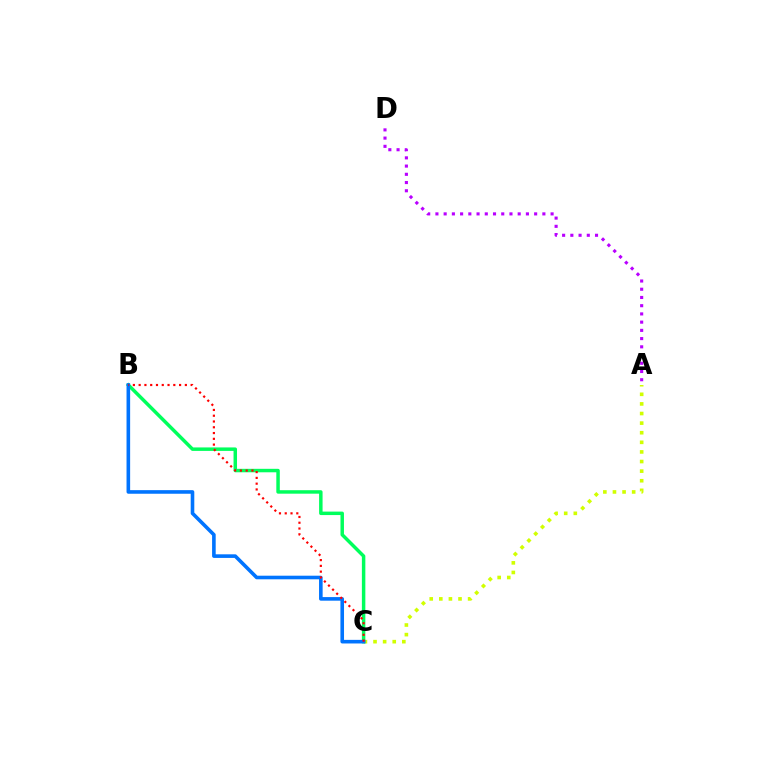{('A', 'C'): [{'color': '#d1ff00', 'line_style': 'dotted', 'thickness': 2.61}], ('B', 'C'): [{'color': '#00ff5c', 'line_style': 'solid', 'thickness': 2.5}, {'color': '#0074ff', 'line_style': 'solid', 'thickness': 2.59}, {'color': '#ff0000', 'line_style': 'dotted', 'thickness': 1.57}], ('A', 'D'): [{'color': '#b900ff', 'line_style': 'dotted', 'thickness': 2.24}]}